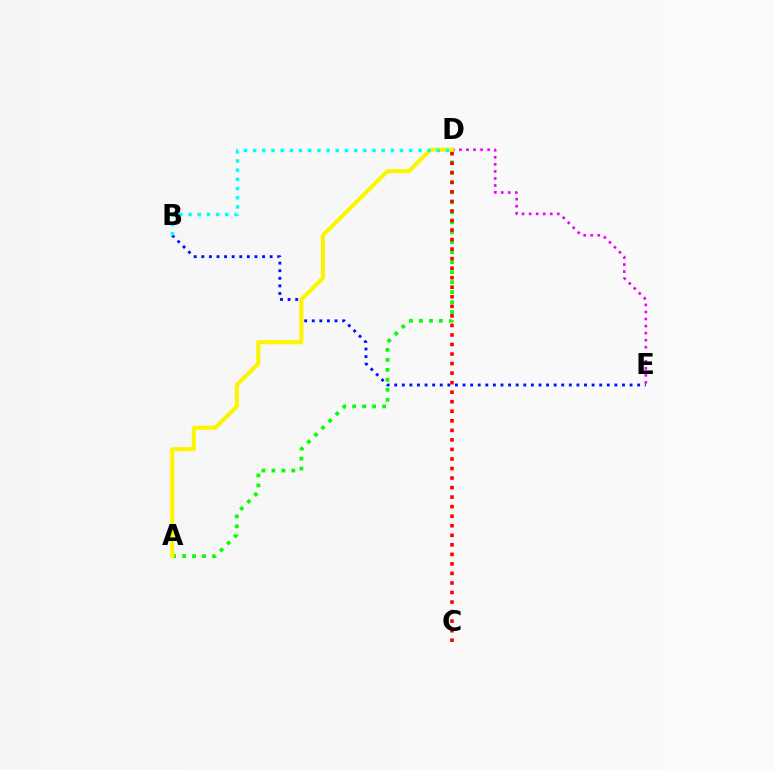{('A', 'D'): [{'color': '#08ff00', 'line_style': 'dotted', 'thickness': 2.71}, {'color': '#fcf500', 'line_style': 'solid', 'thickness': 2.93}], ('B', 'E'): [{'color': '#0010ff', 'line_style': 'dotted', 'thickness': 2.06}], ('C', 'D'): [{'color': '#ff0000', 'line_style': 'dotted', 'thickness': 2.59}], ('D', 'E'): [{'color': '#ee00ff', 'line_style': 'dotted', 'thickness': 1.91}], ('B', 'D'): [{'color': '#00fff6', 'line_style': 'dotted', 'thickness': 2.5}]}